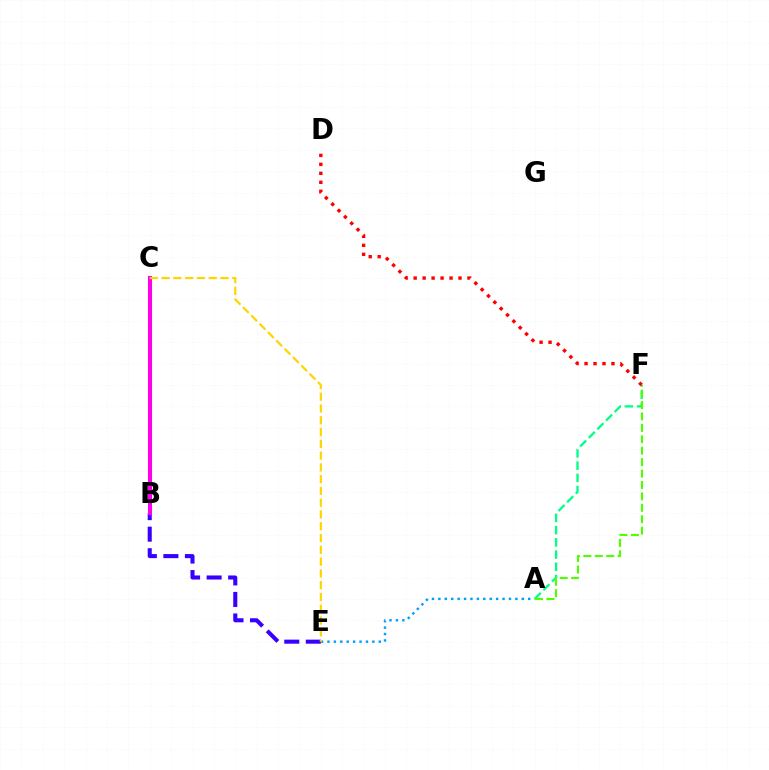{('B', 'E'): [{'color': '#3700ff', 'line_style': 'dashed', 'thickness': 2.93}], ('A', 'E'): [{'color': '#009eff', 'line_style': 'dotted', 'thickness': 1.74}], ('B', 'C'): [{'color': '#ff00ed', 'line_style': 'solid', 'thickness': 2.93}], ('C', 'E'): [{'color': '#ffd500', 'line_style': 'dashed', 'thickness': 1.6}], ('A', 'F'): [{'color': '#00ff86', 'line_style': 'dashed', 'thickness': 1.66}, {'color': '#4fff00', 'line_style': 'dashed', 'thickness': 1.55}], ('D', 'F'): [{'color': '#ff0000', 'line_style': 'dotted', 'thickness': 2.44}]}